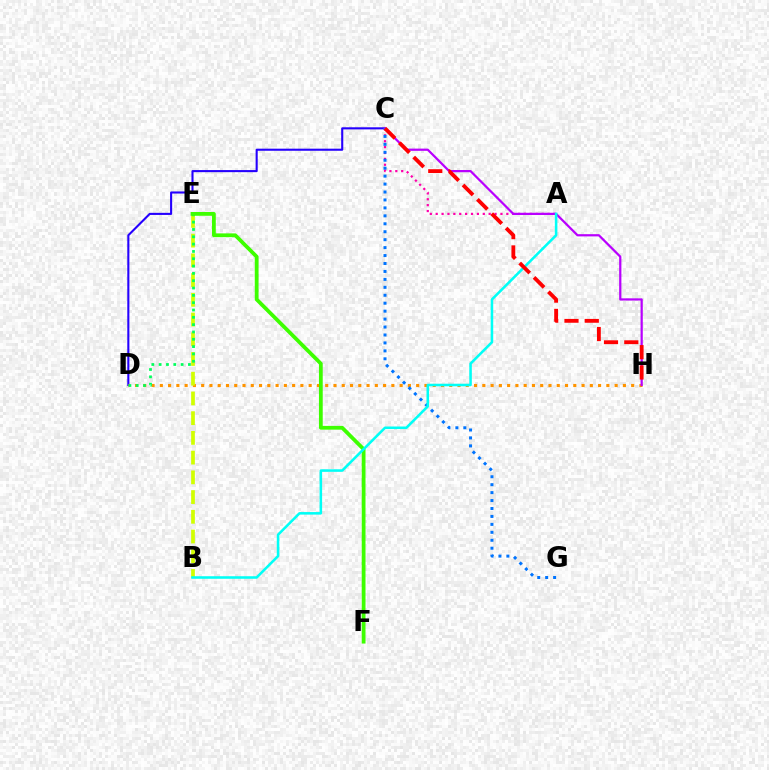{('C', 'D'): [{'color': '#2500ff', 'line_style': 'solid', 'thickness': 1.51}], ('D', 'H'): [{'color': '#ff9400', 'line_style': 'dotted', 'thickness': 2.25}], ('B', 'E'): [{'color': '#d1ff00', 'line_style': 'dashed', 'thickness': 2.68}], ('A', 'C'): [{'color': '#ff00ac', 'line_style': 'dotted', 'thickness': 1.6}], ('D', 'E'): [{'color': '#00ff5c', 'line_style': 'dotted', 'thickness': 1.99}], ('C', 'H'): [{'color': '#b900ff', 'line_style': 'solid', 'thickness': 1.6}, {'color': '#ff0000', 'line_style': 'dashed', 'thickness': 2.76}], ('E', 'F'): [{'color': '#3dff00', 'line_style': 'solid', 'thickness': 2.72}], ('C', 'G'): [{'color': '#0074ff', 'line_style': 'dotted', 'thickness': 2.16}], ('A', 'B'): [{'color': '#00fff6', 'line_style': 'solid', 'thickness': 1.84}]}